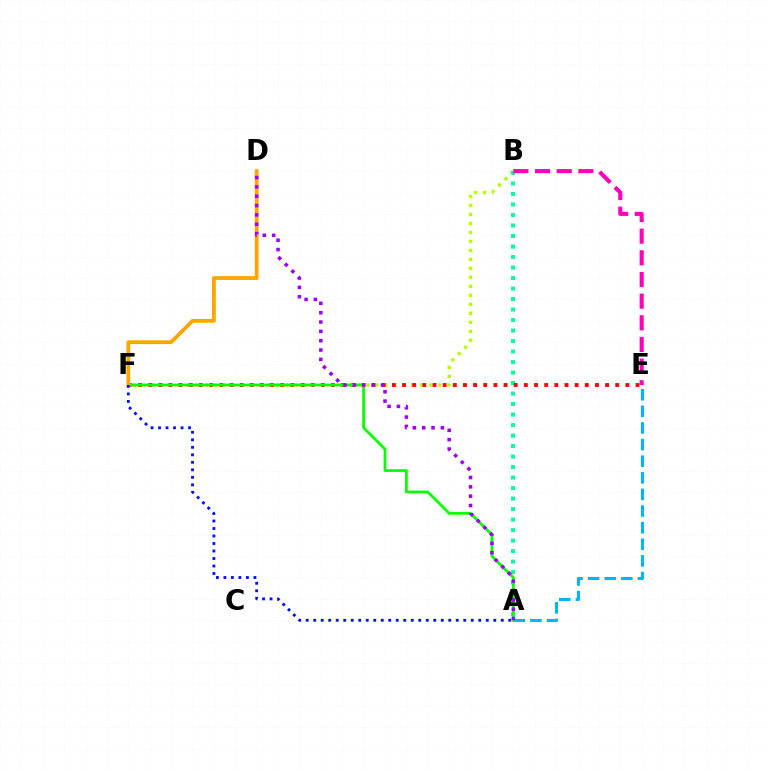{('A', 'E'): [{'color': '#00b5ff', 'line_style': 'dashed', 'thickness': 2.26}], ('B', 'F'): [{'color': '#b3ff00', 'line_style': 'dotted', 'thickness': 2.44}], ('A', 'B'): [{'color': '#00ff9d', 'line_style': 'dotted', 'thickness': 2.85}], ('B', 'E'): [{'color': '#ff00bd', 'line_style': 'dashed', 'thickness': 2.94}], ('E', 'F'): [{'color': '#ff0000', 'line_style': 'dotted', 'thickness': 2.76}], ('A', 'F'): [{'color': '#08ff00', 'line_style': 'solid', 'thickness': 1.98}, {'color': '#0010ff', 'line_style': 'dotted', 'thickness': 2.04}], ('D', 'F'): [{'color': '#ffa500', 'line_style': 'solid', 'thickness': 2.73}], ('A', 'D'): [{'color': '#9b00ff', 'line_style': 'dotted', 'thickness': 2.54}]}